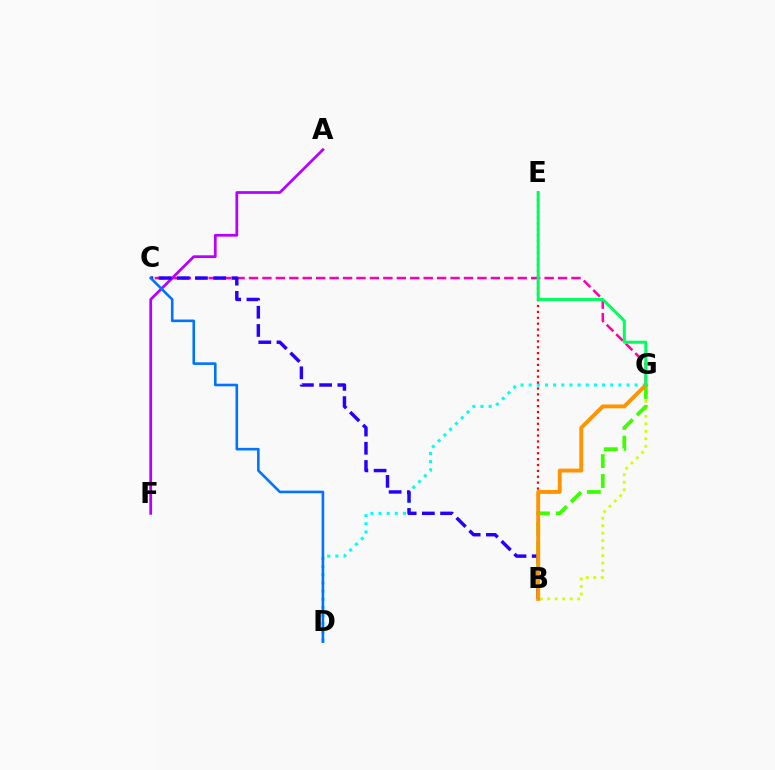{('B', 'G'): [{'color': '#d1ff00', 'line_style': 'dotted', 'thickness': 2.03}, {'color': '#3dff00', 'line_style': 'dashed', 'thickness': 2.71}, {'color': '#ff9400', 'line_style': 'solid', 'thickness': 2.8}], ('C', 'G'): [{'color': '#ff00ac', 'line_style': 'dashed', 'thickness': 1.83}], ('D', 'G'): [{'color': '#00fff6', 'line_style': 'dotted', 'thickness': 2.21}], ('A', 'F'): [{'color': '#b900ff', 'line_style': 'solid', 'thickness': 1.98}], ('B', 'E'): [{'color': '#ff0000', 'line_style': 'dotted', 'thickness': 1.6}], ('B', 'C'): [{'color': '#2500ff', 'line_style': 'dashed', 'thickness': 2.47}], ('E', 'G'): [{'color': '#00ff5c', 'line_style': 'solid', 'thickness': 2.16}], ('C', 'D'): [{'color': '#0074ff', 'line_style': 'solid', 'thickness': 1.87}]}